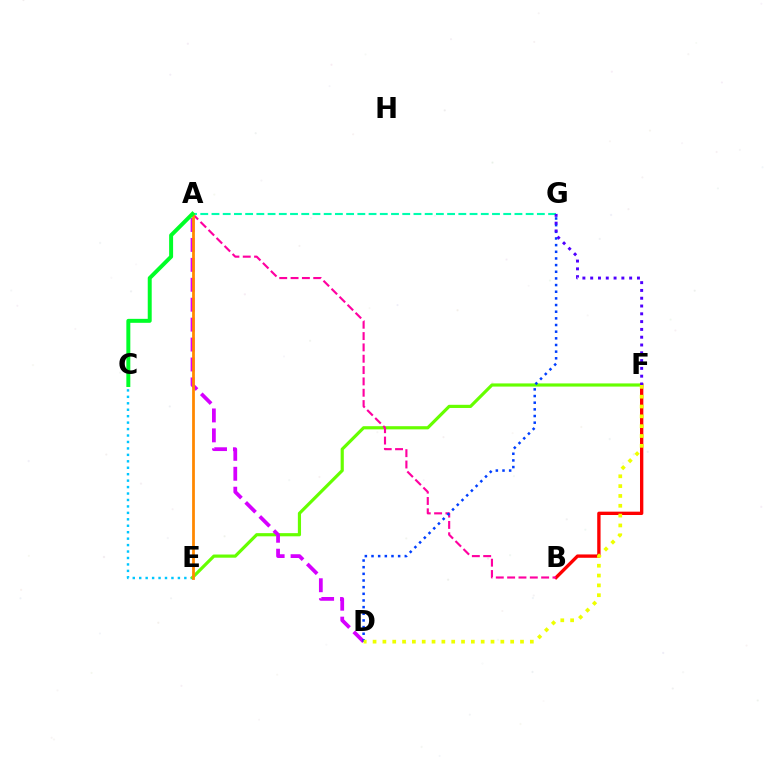{('C', 'E'): [{'color': '#00c7ff', 'line_style': 'dotted', 'thickness': 1.75}], ('E', 'F'): [{'color': '#66ff00', 'line_style': 'solid', 'thickness': 2.28}], ('B', 'F'): [{'color': '#ff0000', 'line_style': 'solid', 'thickness': 2.41}], ('A', 'B'): [{'color': '#ff00a0', 'line_style': 'dashed', 'thickness': 1.54}], ('A', 'D'): [{'color': '#d600ff', 'line_style': 'dashed', 'thickness': 2.71}], ('D', 'G'): [{'color': '#003fff', 'line_style': 'dotted', 'thickness': 1.81}], ('A', 'G'): [{'color': '#00ffaf', 'line_style': 'dashed', 'thickness': 1.52}], ('A', 'E'): [{'color': '#ff8800', 'line_style': 'solid', 'thickness': 2.0}], ('D', 'F'): [{'color': '#eeff00', 'line_style': 'dotted', 'thickness': 2.67}], ('A', 'C'): [{'color': '#00ff27', 'line_style': 'solid', 'thickness': 2.85}], ('F', 'G'): [{'color': '#4f00ff', 'line_style': 'dotted', 'thickness': 2.12}]}